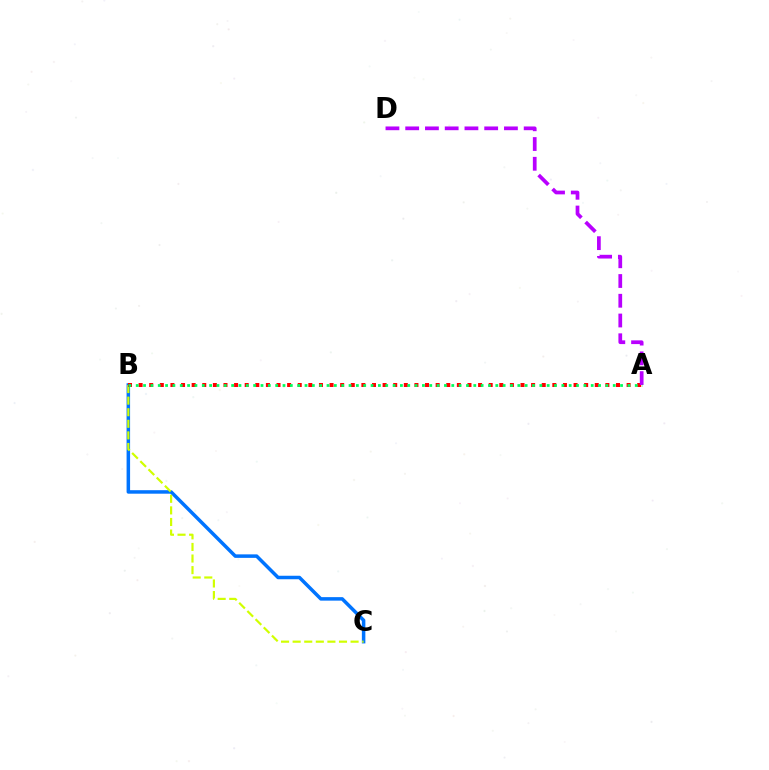{('B', 'C'): [{'color': '#0074ff', 'line_style': 'solid', 'thickness': 2.52}, {'color': '#d1ff00', 'line_style': 'dashed', 'thickness': 1.57}], ('A', 'B'): [{'color': '#ff0000', 'line_style': 'dotted', 'thickness': 2.88}, {'color': '#00ff5c', 'line_style': 'dotted', 'thickness': 1.99}], ('A', 'D'): [{'color': '#b900ff', 'line_style': 'dashed', 'thickness': 2.68}]}